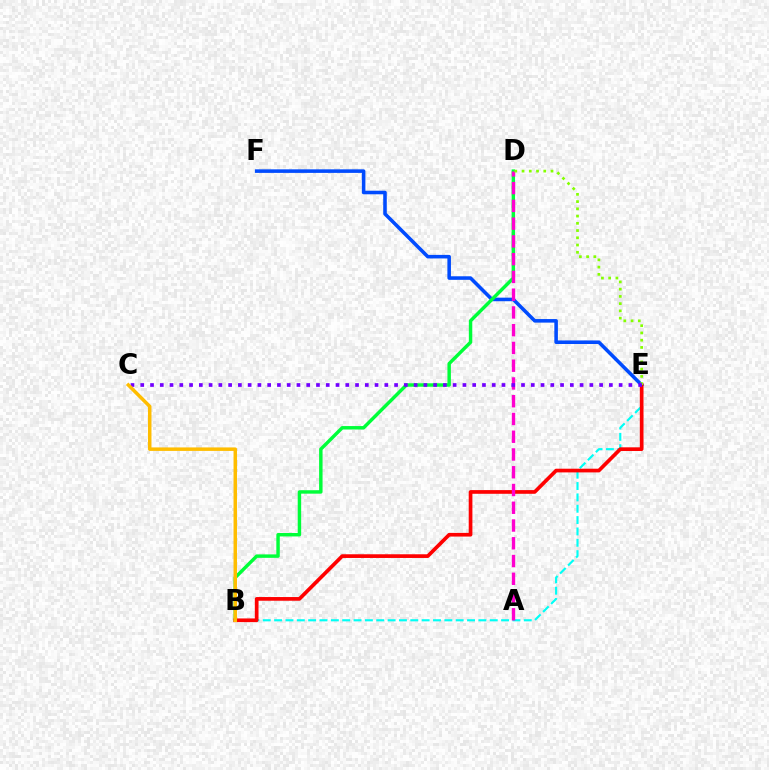{('E', 'F'): [{'color': '#004bff', 'line_style': 'solid', 'thickness': 2.56}], ('B', 'D'): [{'color': '#00ff39', 'line_style': 'solid', 'thickness': 2.48}], ('B', 'E'): [{'color': '#00fff6', 'line_style': 'dashed', 'thickness': 1.54}, {'color': '#ff0000', 'line_style': 'solid', 'thickness': 2.66}], ('A', 'D'): [{'color': '#ff00cf', 'line_style': 'dashed', 'thickness': 2.41}], ('D', 'E'): [{'color': '#84ff00', 'line_style': 'dotted', 'thickness': 1.97}], ('C', 'E'): [{'color': '#7200ff', 'line_style': 'dotted', 'thickness': 2.65}], ('B', 'C'): [{'color': '#ffbd00', 'line_style': 'solid', 'thickness': 2.51}]}